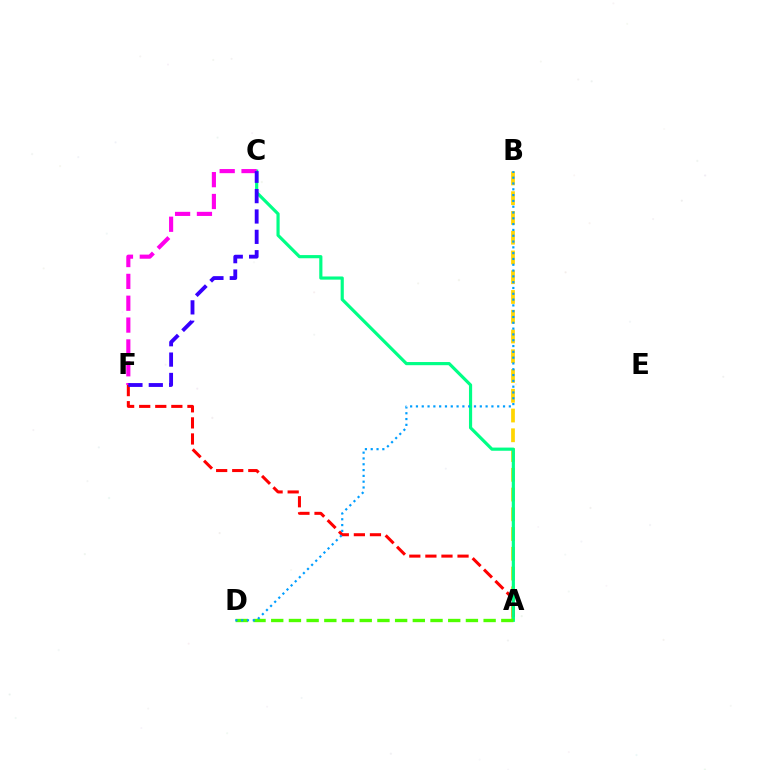{('A', 'B'): [{'color': '#ffd500', 'line_style': 'dashed', 'thickness': 2.68}], ('A', 'F'): [{'color': '#ff0000', 'line_style': 'dashed', 'thickness': 2.18}], ('A', 'C'): [{'color': '#00ff86', 'line_style': 'solid', 'thickness': 2.28}], ('C', 'F'): [{'color': '#ff00ed', 'line_style': 'dashed', 'thickness': 2.97}, {'color': '#3700ff', 'line_style': 'dashed', 'thickness': 2.77}], ('A', 'D'): [{'color': '#4fff00', 'line_style': 'dashed', 'thickness': 2.4}], ('B', 'D'): [{'color': '#009eff', 'line_style': 'dotted', 'thickness': 1.58}]}